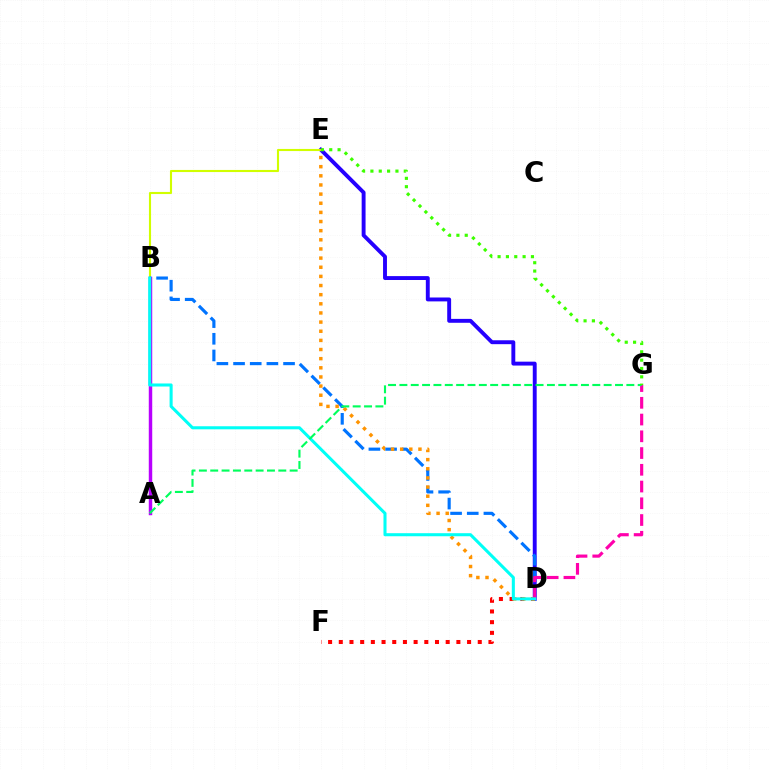{('D', 'E'): [{'color': '#2500ff', 'line_style': 'solid', 'thickness': 2.81}, {'color': '#ff9400', 'line_style': 'dotted', 'thickness': 2.48}], ('B', 'E'): [{'color': '#d1ff00', 'line_style': 'solid', 'thickness': 1.52}], ('A', 'B'): [{'color': '#b900ff', 'line_style': 'solid', 'thickness': 2.49}], ('D', 'F'): [{'color': '#ff0000', 'line_style': 'dotted', 'thickness': 2.9}], ('B', 'D'): [{'color': '#0074ff', 'line_style': 'dashed', 'thickness': 2.26}, {'color': '#00fff6', 'line_style': 'solid', 'thickness': 2.2}], ('D', 'G'): [{'color': '#ff00ac', 'line_style': 'dashed', 'thickness': 2.27}], ('A', 'G'): [{'color': '#00ff5c', 'line_style': 'dashed', 'thickness': 1.54}], ('E', 'G'): [{'color': '#3dff00', 'line_style': 'dotted', 'thickness': 2.27}]}